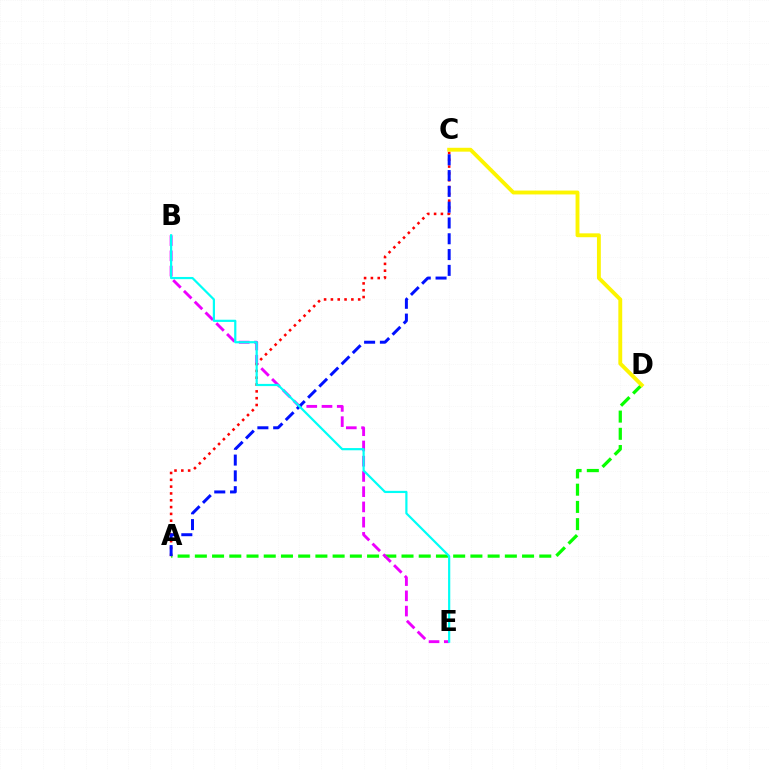{('A', 'D'): [{'color': '#08ff00', 'line_style': 'dashed', 'thickness': 2.34}], ('B', 'E'): [{'color': '#ee00ff', 'line_style': 'dashed', 'thickness': 2.07}, {'color': '#00fff6', 'line_style': 'solid', 'thickness': 1.59}], ('A', 'C'): [{'color': '#ff0000', 'line_style': 'dotted', 'thickness': 1.85}, {'color': '#0010ff', 'line_style': 'dashed', 'thickness': 2.15}], ('C', 'D'): [{'color': '#fcf500', 'line_style': 'solid', 'thickness': 2.79}]}